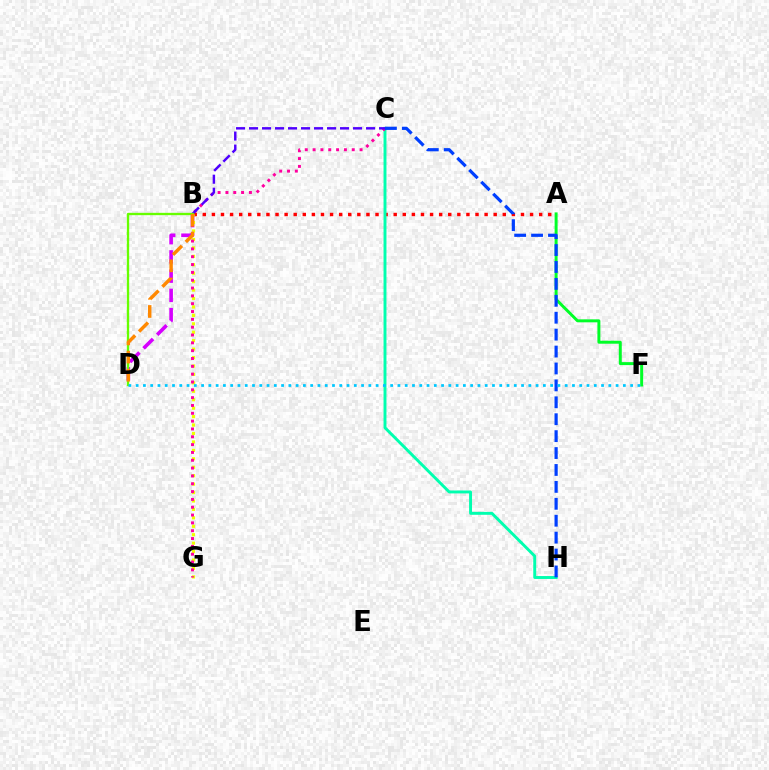{('B', 'D'): [{'color': '#d600ff', 'line_style': 'dashed', 'thickness': 2.61}, {'color': '#66ff00', 'line_style': 'solid', 'thickness': 1.68}, {'color': '#ff8800', 'line_style': 'dashed', 'thickness': 2.47}], ('A', 'F'): [{'color': '#00ff27', 'line_style': 'solid', 'thickness': 2.14}], ('A', 'B'): [{'color': '#ff0000', 'line_style': 'dotted', 'thickness': 2.47}], ('C', 'H'): [{'color': '#00ffaf', 'line_style': 'solid', 'thickness': 2.11}, {'color': '#003fff', 'line_style': 'dashed', 'thickness': 2.3}], ('B', 'G'): [{'color': '#eeff00', 'line_style': 'dotted', 'thickness': 2.29}], ('C', 'G'): [{'color': '#ff00a0', 'line_style': 'dotted', 'thickness': 2.13}], ('B', 'C'): [{'color': '#4f00ff', 'line_style': 'dashed', 'thickness': 1.77}], ('D', 'F'): [{'color': '#00c7ff', 'line_style': 'dotted', 'thickness': 1.98}]}